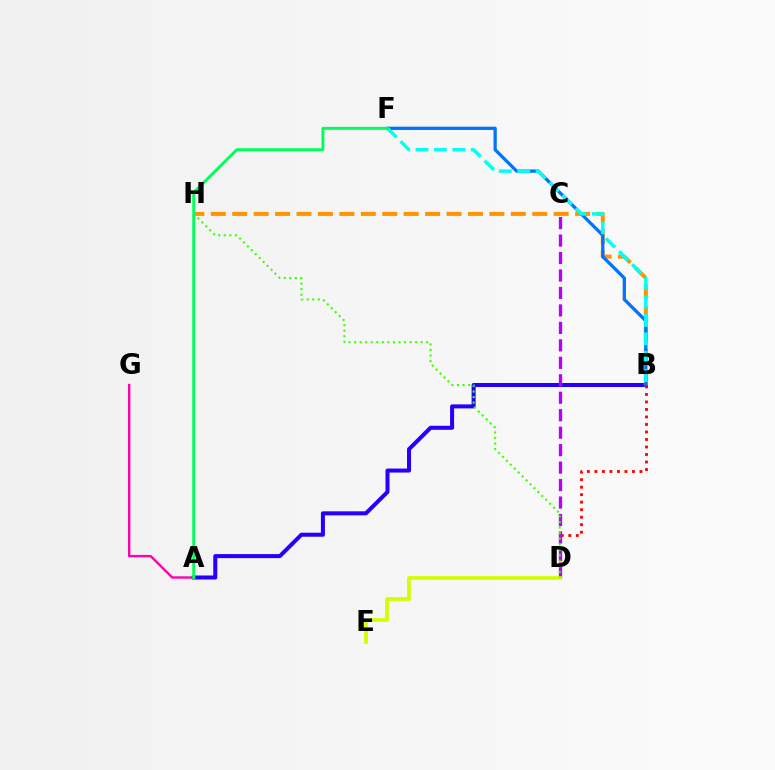{('A', 'B'): [{'color': '#2500ff', 'line_style': 'solid', 'thickness': 2.9}], ('B', 'H'): [{'color': '#ff9400', 'line_style': 'dashed', 'thickness': 2.91}], ('B', 'F'): [{'color': '#0074ff', 'line_style': 'solid', 'thickness': 2.35}, {'color': '#00fff6', 'line_style': 'dashed', 'thickness': 2.5}], ('B', 'D'): [{'color': '#ff0000', 'line_style': 'dotted', 'thickness': 2.04}], ('A', 'G'): [{'color': '#ff00ac', 'line_style': 'solid', 'thickness': 1.71}], ('C', 'D'): [{'color': '#b900ff', 'line_style': 'dashed', 'thickness': 2.37}], ('D', 'E'): [{'color': '#d1ff00', 'line_style': 'solid', 'thickness': 2.68}], ('D', 'H'): [{'color': '#3dff00', 'line_style': 'dotted', 'thickness': 1.51}], ('A', 'F'): [{'color': '#00ff5c', 'line_style': 'solid', 'thickness': 2.13}]}